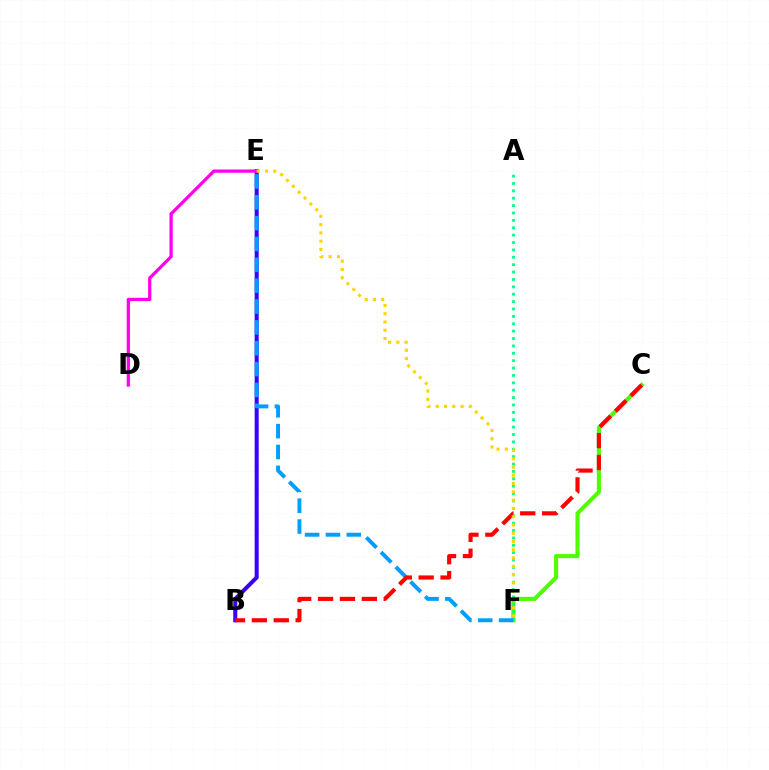{('C', 'F'): [{'color': '#4fff00', 'line_style': 'solid', 'thickness': 2.97}], ('B', 'E'): [{'color': '#3700ff', 'line_style': 'solid', 'thickness': 2.91}], ('A', 'F'): [{'color': '#00ff86', 'line_style': 'dotted', 'thickness': 2.01}], ('E', 'F'): [{'color': '#009eff', 'line_style': 'dashed', 'thickness': 2.83}, {'color': '#ffd500', 'line_style': 'dotted', 'thickness': 2.25}], ('D', 'E'): [{'color': '#ff00ed', 'line_style': 'solid', 'thickness': 2.34}], ('B', 'C'): [{'color': '#ff0000', 'line_style': 'dashed', 'thickness': 2.97}]}